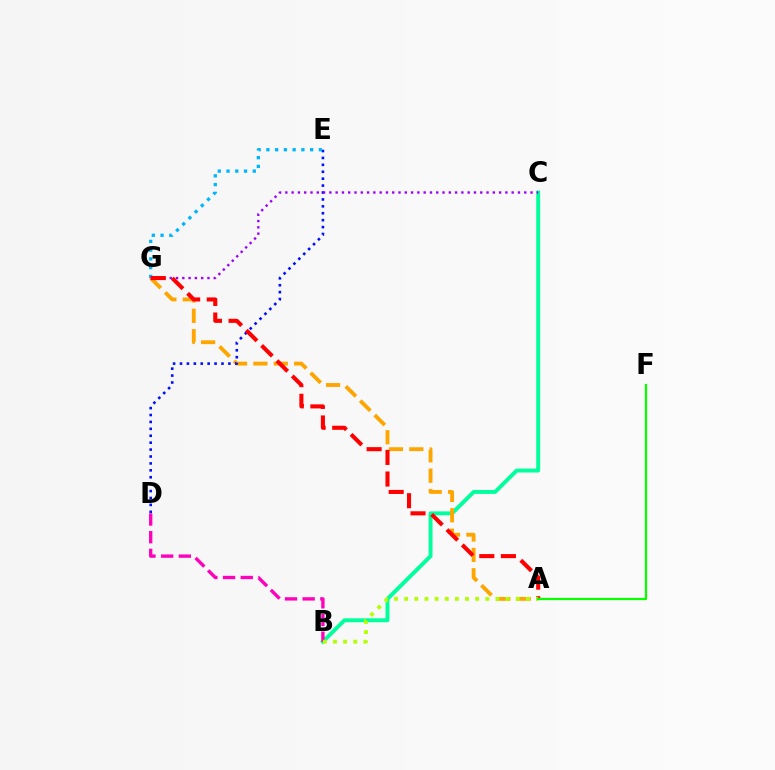{('B', 'C'): [{'color': '#00ff9d', 'line_style': 'solid', 'thickness': 2.82}], ('A', 'G'): [{'color': '#ffa500', 'line_style': 'dashed', 'thickness': 2.77}, {'color': '#ff0000', 'line_style': 'dashed', 'thickness': 2.94}], ('D', 'E'): [{'color': '#0010ff', 'line_style': 'dotted', 'thickness': 1.88}], ('E', 'G'): [{'color': '#00b5ff', 'line_style': 'dotted', 'thickness': 2.38}], ('C', 'G'): [{'color': '#9b00ff', 'line_style': 'dotted', 'thickness': 1.71}], ('B', 'D'): [{'color': '#ff00bd', 'line_style': 'dashed', 'thickness': 2.4}], ('A', 'B'): [{'color': '#b3ff00', 'line_style': 'dotted', 'thickness': 2.76}], ('A', 'F'): [{'color': '#08ff00', 'line_style': 'solid', 'thickness': 1.61}]}